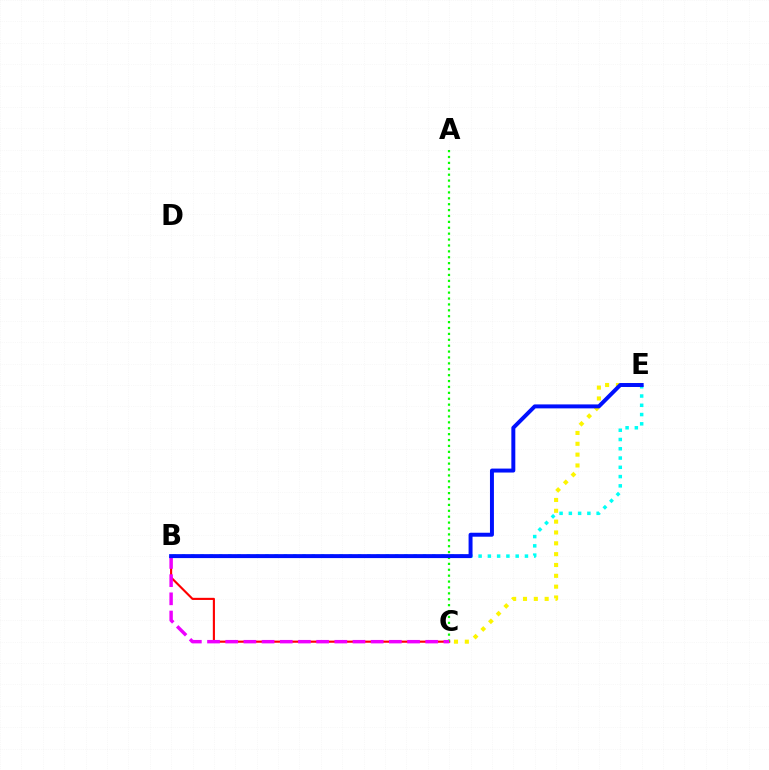{('B', 'C'): [{'color': '#ff0000', 'line_style': 'solid', 'thickness': 1.53}, {'color': '#ee00ff', 'line_style': 'dashed', 'thickness': 2.47}], ('A', 'C'): [{'color': '#08ff00', 'line_style': 'dotted', 'thickness': 1.6}], ('B', 'E'): [{'color': '#00fff6', 'line_style': 'dotted', 'thickness': 2.52}, {'color': '#0010ff', 'line_style': 'solid', 'thickness': 2.85}], ('C', 'E'): [{'color': '#fcf500', 'line_style': 'dotted', 'thickness': 2.94}]}